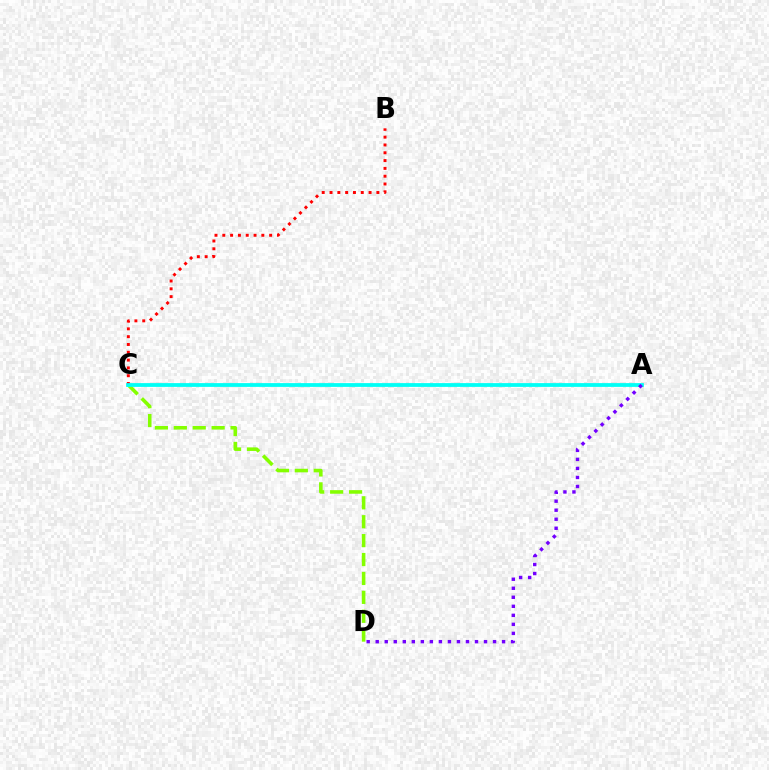{('C', 'D'): [{'color': '#84ff00', 'line_style': 'dashed', 'thickness': 2.57}], ('B', 'C'): [{'color': '#ff0000', 'line_style': 'dotted', 'thickness': 2.12}], ('A', 'C'): [{'color': '#00fff6', 'line_style': 'solid', 'thickness': 2.72}], ('A', 'D'): [{'color': '#7200ff', 'line_style': 'dotted', 'thickness': 2.45}]}